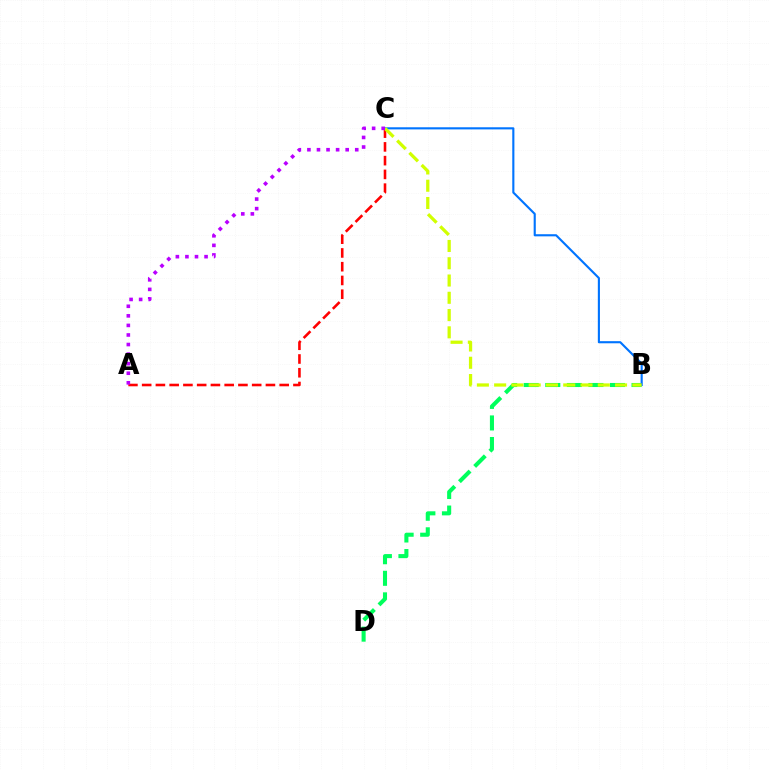{('A', 'C'): [{'color': '#ff0000', 'line_style': 'dashed', 'thickness': 1.87}, {'color': '#b900ff', 'line_style': 'dotted', 'thickness': 2.6}], ('B', 'D'): [{'color': '#00ff5c', 'line_style': 'dashed', 'thickness': 2.93}], ('B', 'C'): [{'color': '#0074ff', 'line_style': 'solid', 'thickness': 1.53}, {'color': '#d1ff00', 'line_style': 'dashed', 'thickness': 2.35}]}